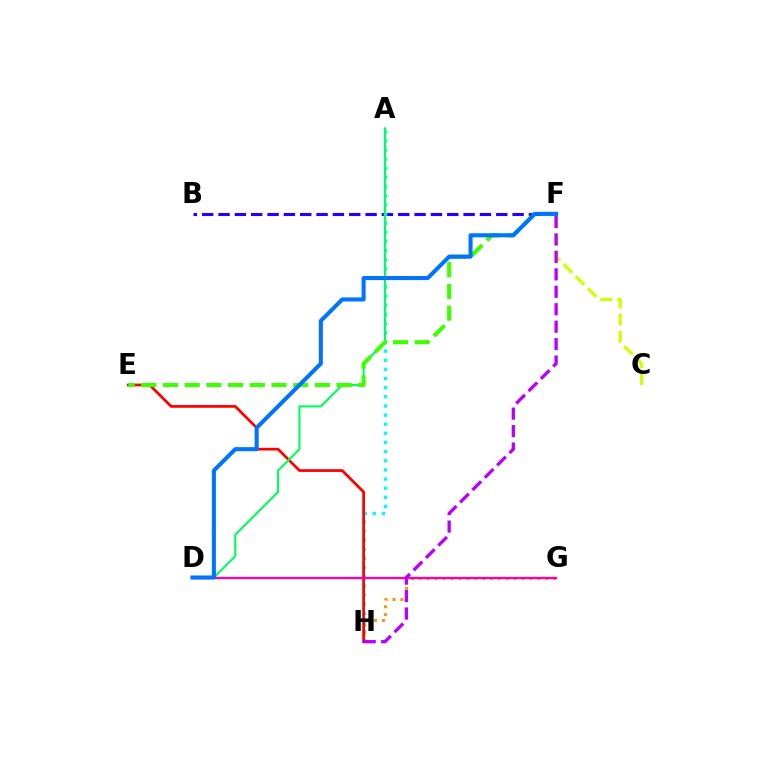{('B', 'F'): [{'color': '#2500ff', 'line_style': 'dashed', 'thickness': 2.22}], ('A', 'H'): [{'color': '#00fff6', 'line_style': 'dotted', 'thickness': 2.48}], ('G', 'H'): [{'color': '#ff9400', 'line_style': 'dotted', 'thickness': 2.14}], ('E', 'H'): [{'color': '#ff0000', 'line_style': 'solid', 'thickness': 1.98}], ('A', 'D'): [{'color': '#00ff5c', 'line_style': 'solid', 'thickness': 1.53}], ('D', 'G'): [{'color': '#ff00ac', 'line_style': 'solid', 'thickness': 1.67}], ('E', 'F'): [{'color': '#3dff00', 'line_style': 'dashed', 'thickness': 2.95}], ('C', 'F'): [{'color': '#d1ff00', 'line_style': 'dashed', 'thickness': 2.32}], ('F', 'H'): [{'color': '#b900ff', 'line_style': 'dashed', 'thickness': 2.37}], ('D', 'F'): [{'color': '#0074ff', 'line_style': 'solid', 'thickness': 2.92}]}